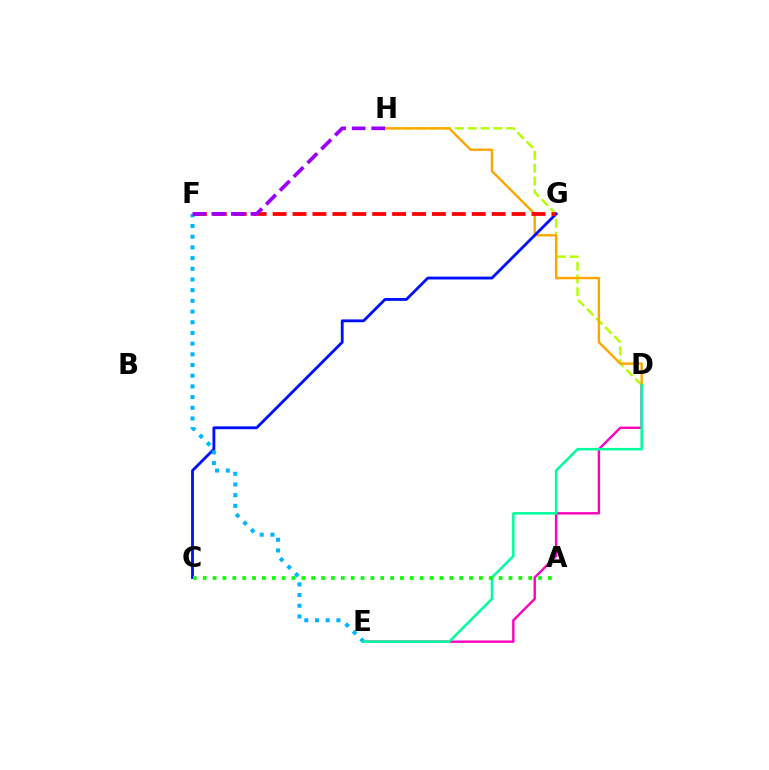{('D', 'E'): [{'color': '#ff00bd', 'line_style': 'solid', 'thickness': 1.73}, {'color': '#00ff9d', 'line_style': 'solid', 'thickness': 1.8}], ('D', 'H'): [{'color': '#b3ff00', 'line_style': 'dashed', 'thickness': 1.74}, {'color': '#ffa500', 'line_style': 'solid', 'thickness': 1.72}], ('C', 'G'): [{'color': '#0010ff', 'line_style': 'solid', 'thickness': 2.04}], ('E', 'F'): [{'color': '#00b5ff', 'line_style': 'dotted', 'thickness': 2.91}], ('F', 'G'): [{'color': '#ff0000', 'line_style': 'dashed', 'thickness': 2.71}], ('A', 'C'): [{'color': '#08ff00', 'line_style': 'dotted', 'thickness': 2.68}], ('F', 'H'): [{'color': '#9b00ff', 'line_style': 'dashed', 'thickness': 2.65}]}